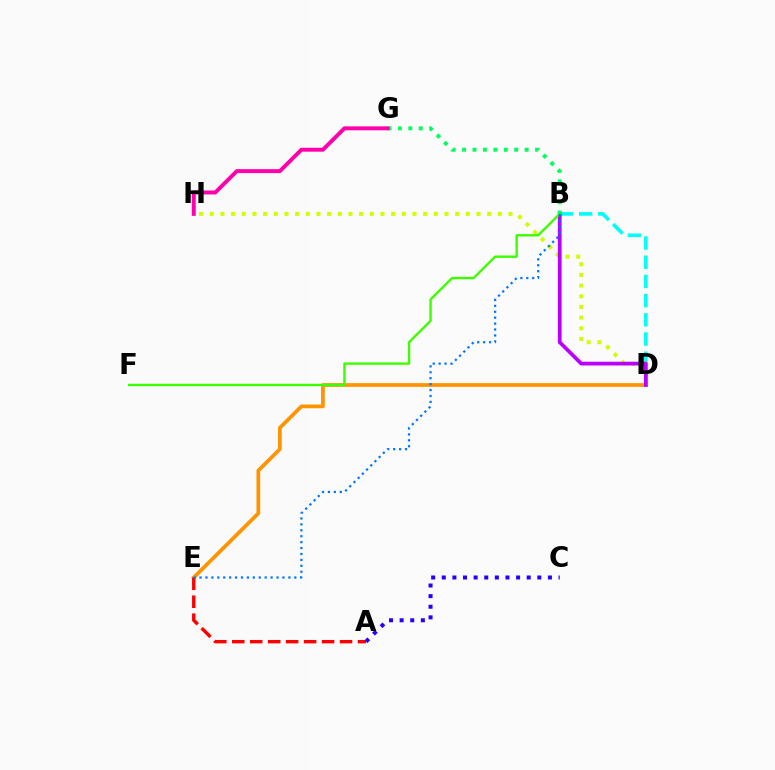{('B', 'D'): [{'color': '#00fff6', 'line_style': 'dashed', 'thickness': 2.61}, {'color': '#b900ff', 'line_style': 'solid', 'thickness': 2.7}], ('D', 'E'): [{'color': '#ff9400', 'line_style': 'solid', 'thickness': 2.69}], ('D', 'H'): [{'color': '#d1ff00', 'line_style': 'dotted', 'thickness': 2.9}], ('A', 'E'): [{'color': '#ff0000', 'line_style': 'dashed', 'thickness': 2.44}], ('A', 'C'): [{'color': '#2500ff', 'line_style': 'dotted', 'thickness': 2.88}], ('B', 'G'): [{'color': '#00ff5c', 'line_style': 'dotted', 'thickness': 2.83}], ('G', 'H'): [{'color': '#ff00ac', 'line_style': 'solid', 'thickness': 2.83}], ('B', 'F'): [{'color': '#3dff00', 'line_style': 'solid', 'thickness': 1.72}], ('B', 'E'): [{'color': '#0074ff', 'line_style': 'dotted', 'thickness': 1.61}]}